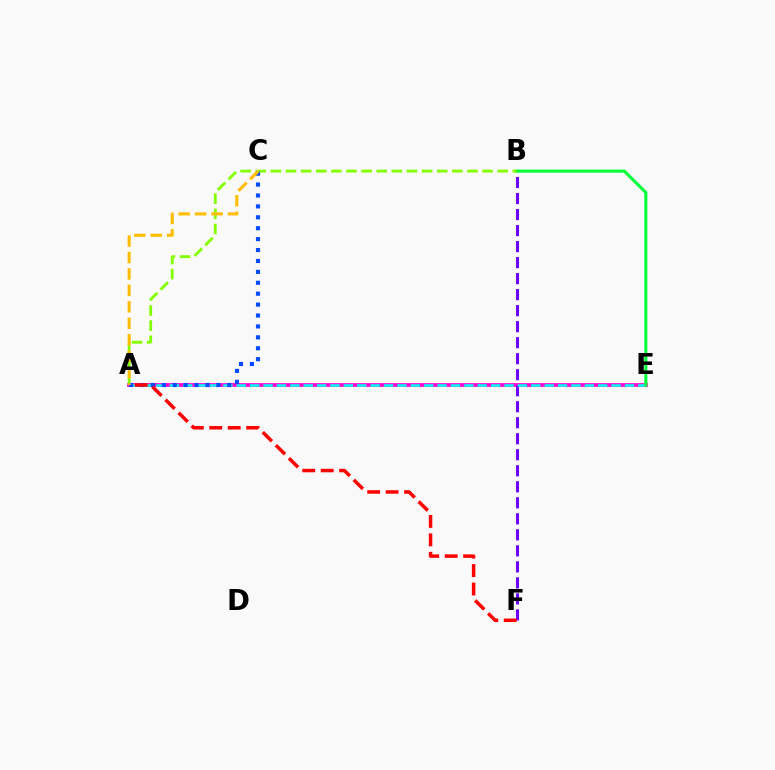{('A', 'E'): [{'color': '#ff00cf', 'line_style': 'solid', 'thickness': 2.69}, {'color': '#00fff6', 'line_style': 'dashed', 'thickness': 1.82}], ('B', 'F'): [{'color': '#7200ff', 'line_style': 'dashed', 'thickness': 2.18}], ('B', 'E'): [{'color': '#00ff39', 'line_style': 'solid', 'thickness': 2.22}], ('A', 'B'): [{'color': '#84ff00', 'line_style': 'dashed', 'thickness': 2.05}], ('A', 'C'): [{'color': '#004bff', 'line_style': 'dotted', 'thickness': 2.96}, {'color': '#ffbd00', 'line_style': 'dashed', 'thickness': 2.23}], ('A', 'F'): [{'color': '#ff0000', 'line_style': 'dashed', 'thickness': 2.51}]}